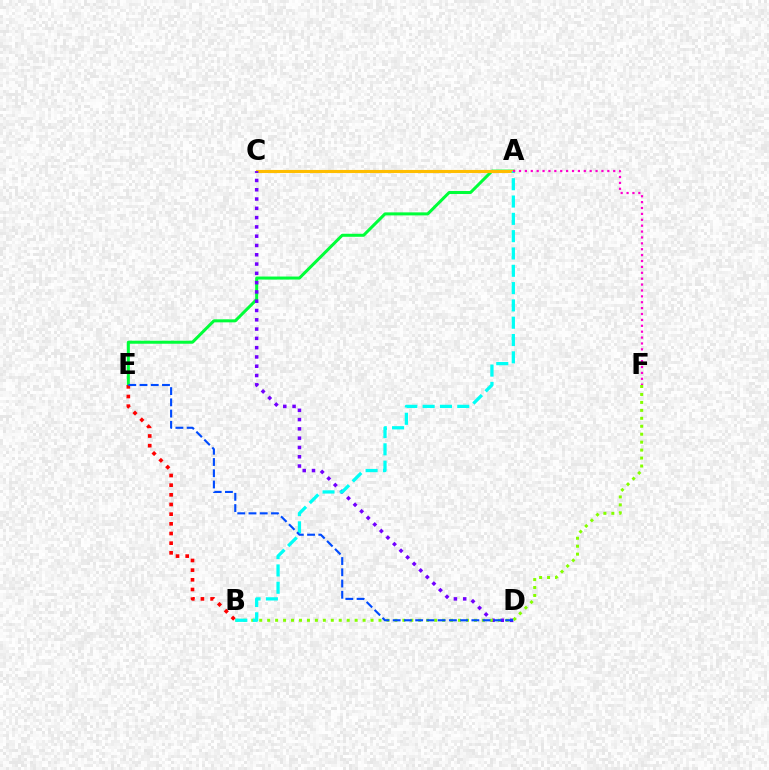{('A', 'E'): [{'color': '#00ff39', 'line_style': 'solid', 'thickness': 2.18}], ('A', 'C'): [{'color': '#ffbd00', 'line_style': 'solid', 'thickness': 2.23}], ('C', 'D'): [{'color': '#7200ff', 'line_style': 'dotted', 'thickness': 2.52}], ('B', 'F'): [{'color': '#84ff00', 'line_style': 'dotted', 'thickness': 2.16}], ('A', 'B'): [{'color': '#00fff6', 'line_style': 'dashed', 'thickness': 2.35}], ('B', 'E'): [{'color': '#ff0000', 'line_style': 'dotted', 'thickness': 2.63}], ('A', 'F'): [{'color': '#ff00cf', 'line_style': 'dotted', 'thickness': 1.6}], ('D', 'E'): [{'color': '#004bff', 'line_style': 'dashed', 'thickness': 1.53}]}